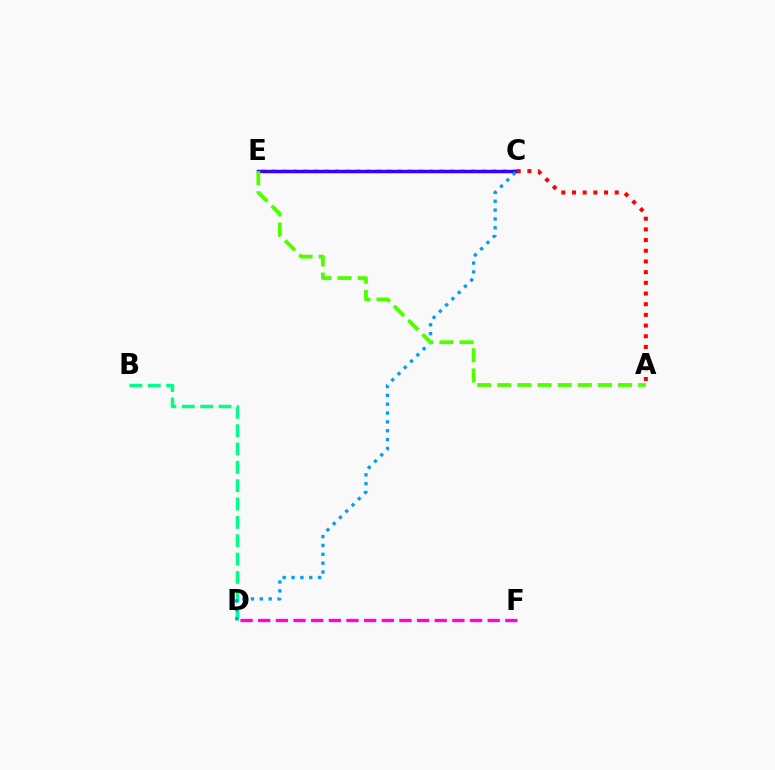{('C', 'E'): [{'color': '#ffd500', 'line_style': 'dotted', 'thickness': 2.85}, {'color': '#3700ff', 'line_style': 'solid', 'thickness': 2.49}], ('B', 'D'): [{'color': '#00ff86', 'line_style': 'dashed', 'thickness': 2.49}], ('C', 'D'): [{'color': '#009eff', 'line_style': 'dotted', 'thickness': 2.4}], ('A', 'C'): [{'color': '#ff0000', 'line_style': 'dotted', 'thickness': 2.9}], ('A', 'E'): [{'color': '#4fff00', 'line_style': 'dashed', 'thickness': 2.73}], ('D', 'F'): [{'color': '#ff00ed', 'line_style': 'dashed', 'thickness': 2.4}]}